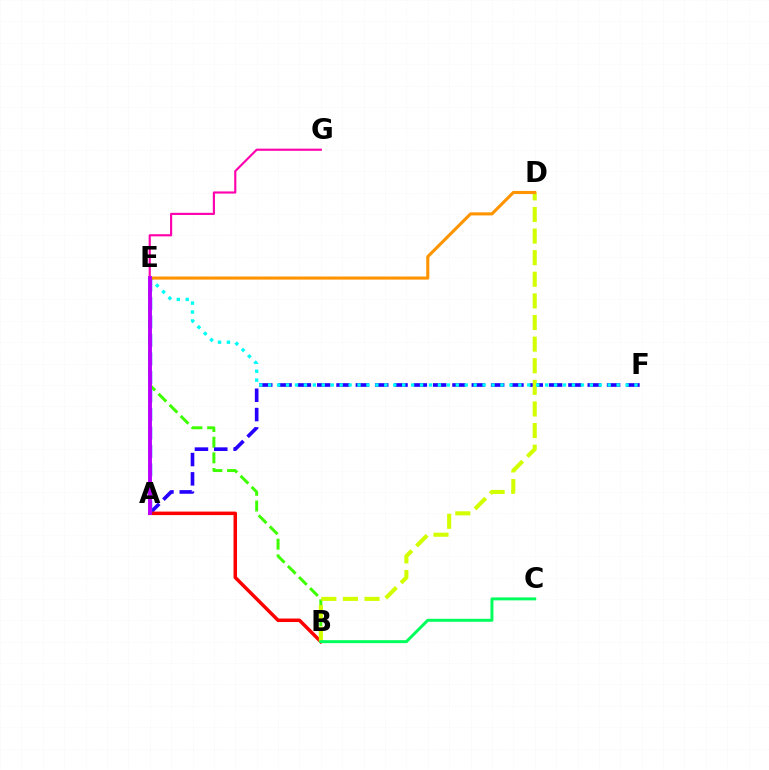{('B', 'E'): [{'color': '#3dff00', 'line_style': 'dashed', 'thickness': 2.13}], ('E', 'G'): [{'color': '#ff00ac', 'line_style': 'solid', 'thickness': 1.55}], ('A', 'F'): [{'color': '#2500ff', 'line_style': 'dashed', 'thickness': 2.63}], ('A', 'B'): [{'color': '#ff0000', 'line_style': 'solid', 'thickness': 2.52}], ('B', 'D'): [{'color': '#d1ff00', 'line_style': 'dashed', 'thickness': 2.94}], ('E', 'F'): [{'color': '#00fff6', 'line_style': 'dotted', 'thickness': 2.43}], ('B', 'C'): [{'color': '#00ff5c', 'line_style': 'solid', 'thickness': 2.13}], ('A', 'E'): [{'color': '#0074ff', 'line_style': 'dashed', 'thickness': 2.51}, {'color': '#b900ff', 'line_style': 'solid', 'thickness': 2.8}], ('D', 'E'): [{'color': '#ff9400', 'line_style': 'solid', 'thickness': 2.23}]}